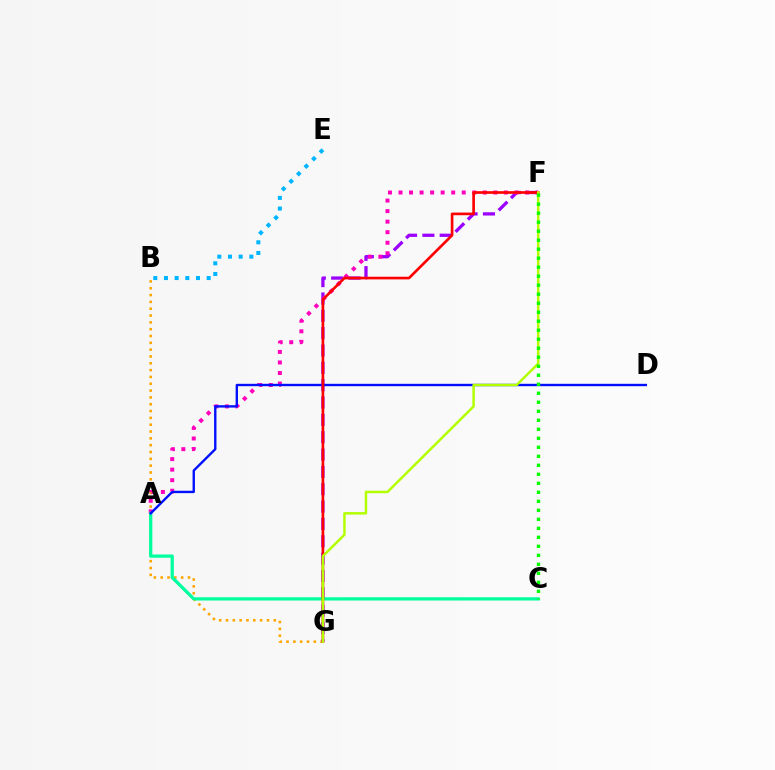{('B', 'G'): [{'color': '#ffa500', 'line_style': 'dotted', 'thickness': 1.85}], ('F', 'G'): [{'color': '#9b00ff', 'line_style': 'dashed', 'thickness': 2.36}, {'color': '#ff0000', 'line_style': 'solid', 'thickness': 1.92}, {'color': '#b3ff00', 'line_style': 'solid', 'thickness': 1.78}], ('A', 'F'): [{'color': '#ff00bd', 'line_style': 'dotted', 'thickness': 2.86}], ('B', 'E'): [{'color': '#00b5ff', 'line_style': 'dotted', 'thickness': 2.9}], ('A', 'C'): [{'color': '#00ff9d', 'line_style': 'solid', 'thickness': 2.34}], ('A', 'D'): [{'color': '#0010ff', 'line_style': 'solid', 'thickness': 1.71}], ('C', 'F'): [{'color': '#08ff00', 'line_style': 'dotted', 'thickness': 2.45}]}